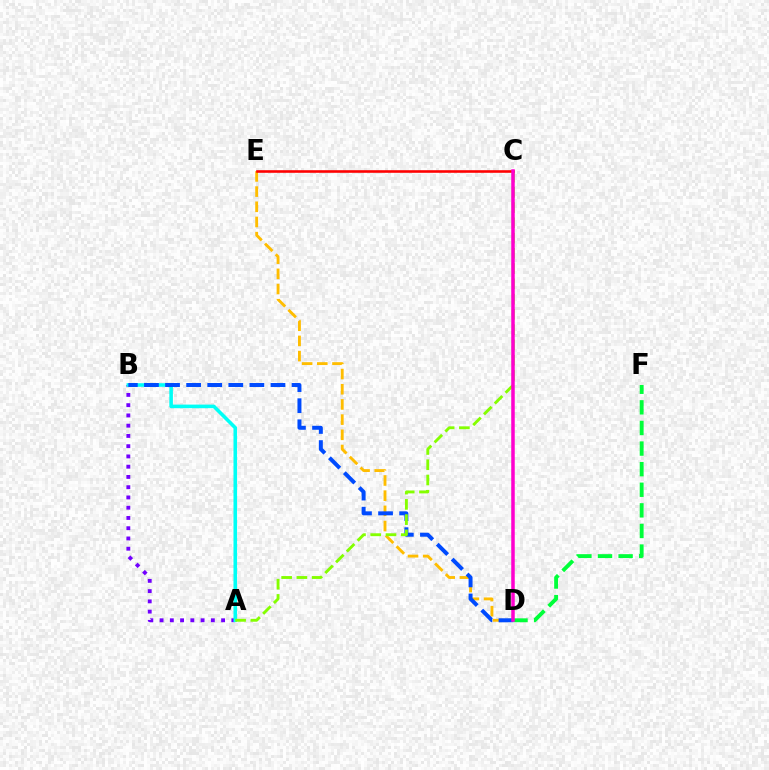{('A', 'B'): [{'color': '#7200ff', 'line_style': 'dotted', 'thickness': 2.79}, {'color': '#00fff6', 'line_style': 'solid', 'thickness': 2.58}], ('D', 'E'): [{'color': '#ffbd00', 'line_style': 'dashed', 'thickness': 2.06}], ('B', 'D'): [{'color': '#004bff', 'line_style': 'dashed', 'thickness': 2.86}], ('A', 'C'): [{'color': '#84ff00', 'line_style': 'dashed', 'thickness': 2.07}], ('D', 'F'): [{'color': '#00ff39', 'line_style': 'dashed', 'thickness': 2.8}], ('C', 'E'): [{'color': '#ff0000', 'line_style': 'solid', 'thickness': 1.87}], ('C', 'D'): [{'color': '#ff00cf', 'line_style': 'solid', 'thickness': 2.53}]}